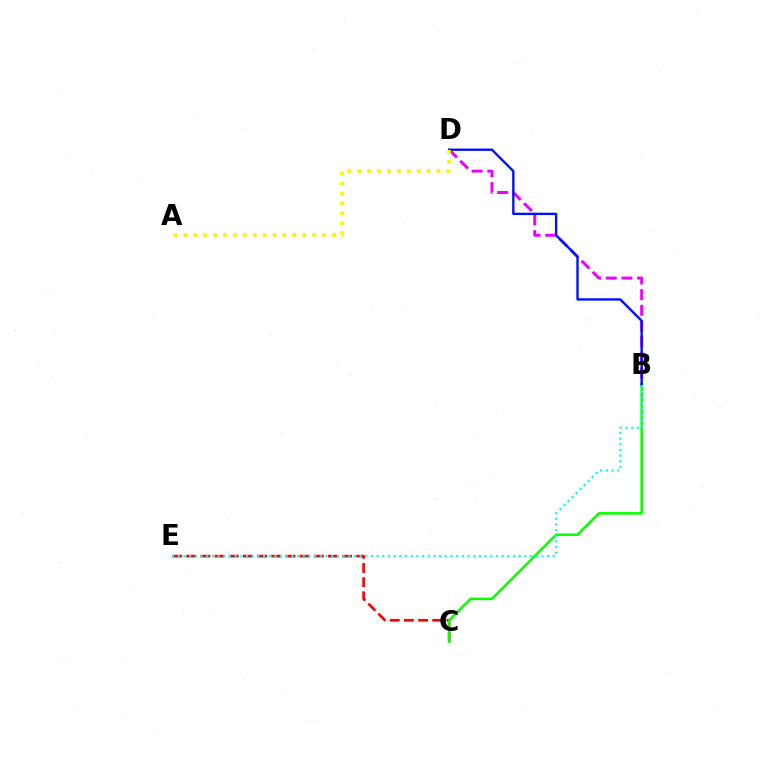{('C', 'E'): [{'color': '#ff0000', 'line_style': 'dashed', 'thickness': 1.93}], ('B', 'D'): [{'color': '#ee00ff', 'line_style': 'dashed', 'thickness': 2.13}, {'color': '#0010ff', 'line_style': 'solid', 'thickness': 1.71}], ('B', 'C'): [{'color': '#08ff00', 'line_style': 'solid', 'thickness': 1.83}], ('A', 'D'): [{'color': '#fcf500', 'line_style': 'dotted', 'thickness': 2.69}], ('B', 'E'): [{'color': '#00fff6', 'line_style': 'dotted', 'thickness': 1.54}]}